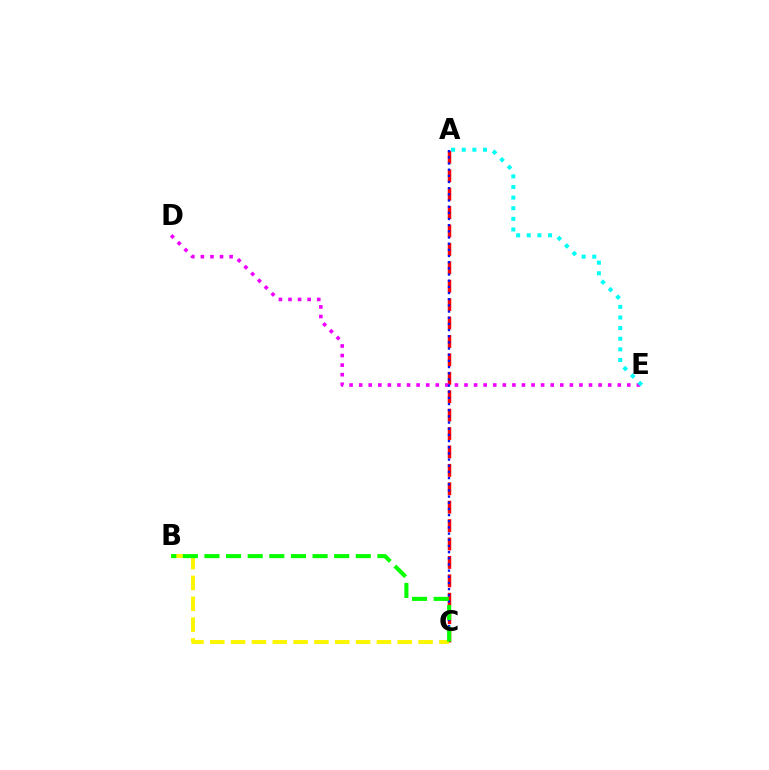{('A', 'C'): [{'color': '#ff0000', 'line_style': 'dashed', 'thickness': 2.5}, {'color': '#0010ff', 'line_style': 'dotted', 'thickness': 1.68}], ('D', 'E'): [{'color': '#ee00ff', 'line_style': 'dotted', 'thickness': 2.6}], ('A', 'E'): [{'color': '#00fff6', 'line_style': 'dotted', 'thickness': 2.89}], ('B', 'C'): [{'color': '#fcf500', 'line_style': 'dashed', 'thickness': 2.83}, {'color': '#08ff00', 'line_style': 'dashed', 'thickness': 2.94}]}